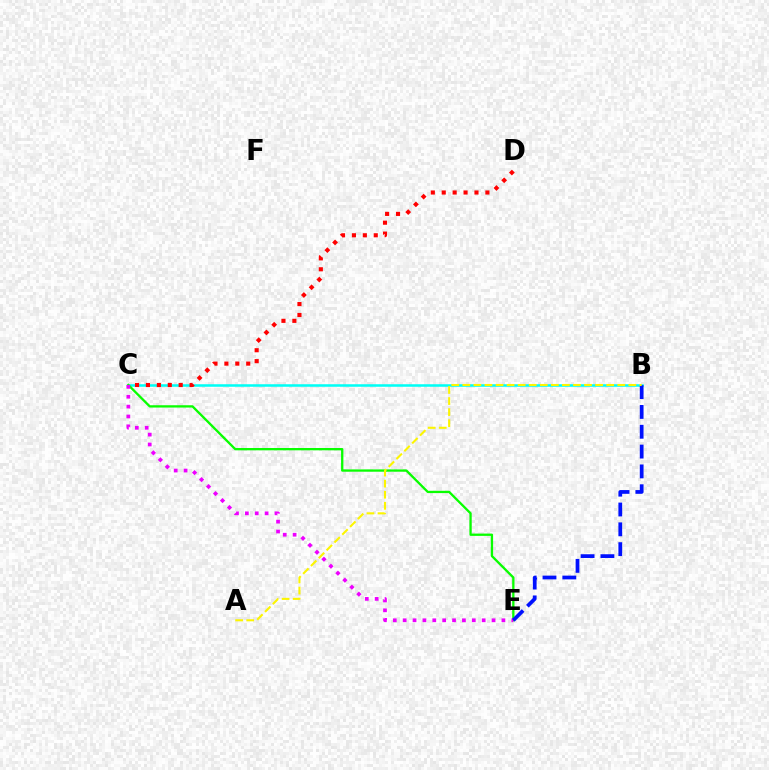{('B', 'C'): [{'color': '#00fff6', 'line_style': 'solid', 'thickness': 1.82}], ('C', 'E'): [{'color': '#08ff00', 'line_style': 'solid', 'thickness': 1.66}, {'color': '#ee00ff', 'line_style': 'dotted', 'thickness': 2.68}], ('B', 'E'): [{'color': '#0010ff', 'line_style': 'dashed', 'thickness': 2.69}], ('C', 'D'): [{'color': '#ff0000', 'line_style': 'dotted', 'thickness': 2.97}], ('A', 'B'): [{'color': '#fcf500', 'line_style': 'dashed', 'thickness': 1.5}]}